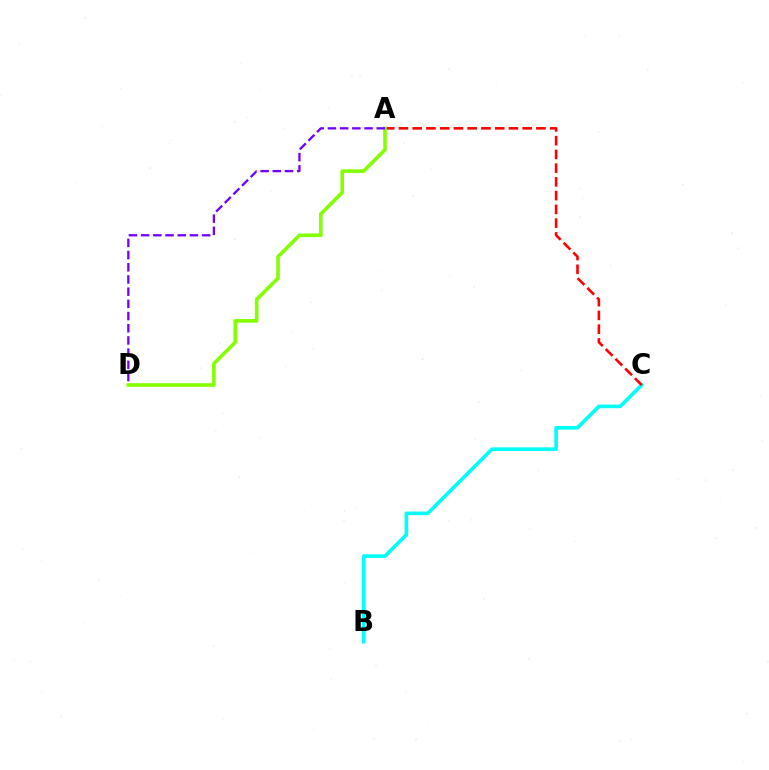{('B', 'C'): [{'color': '#00fff6', 'line_style': 'solid', 'thickness': 2.61}], ('A', 'C'): [{'color': '#ff0000', 'line_style': 'dashed', 'thickness': 1.87}], ('A', 'D'): [{'color': '#84ff00', 'line_style': 'solid', 'thickness': 2.6}, {'color': '#7200ff', 'line_style': 'dashed', 'thickness': 1.66}]}